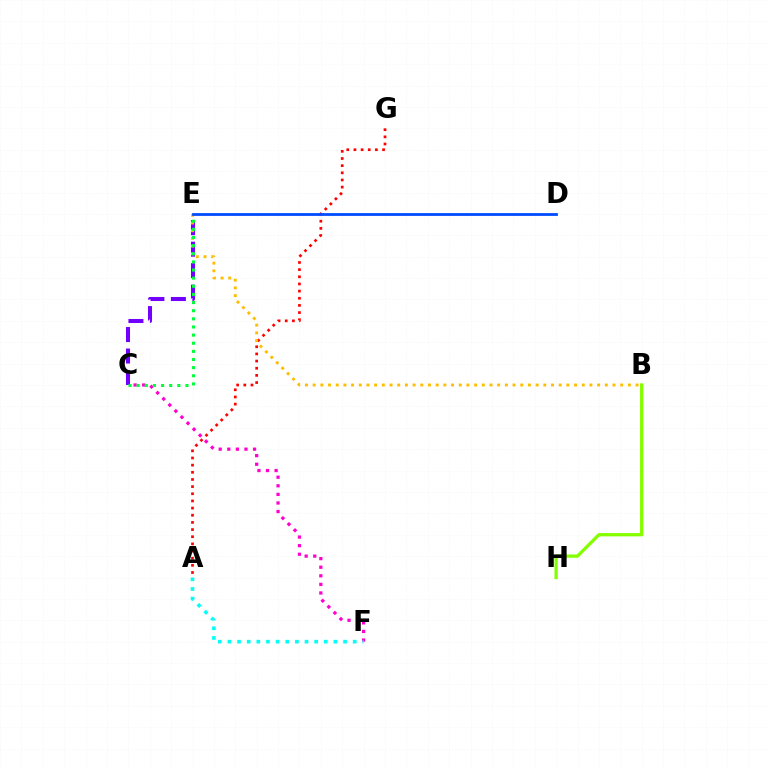{('C', 'F'): [{'color': '#ff00cf', 'line_style': 'dotted', 'thickness': 2.33}], ('A', 'F'): [{'color': '#00fff6', 'line_style': 'dotted', 'thickness': 2.62}], ('C', 'E'): [{'color': '#7200ff', 'line_style': 'dashed', 'thickness': 2.92}, {'color': '#00ff39', 'line_style': 'dotted', 'thickness': 2.21}], ('A', 'G'): [{'color': '#ff0000', 'line_style': 'dotted', 'thickness': 1.94}], ('B', 'E'): [{'color': '#ffbd00', 'line_style': 'dotted', 'thickness': 2.09}], ('D', 'E'): [{'color': '#004bff', 'line_style': 'solid', 'thickness': 2.0}], ('B', 'H'): [{'color': '#84ff00', 'line_style': 'solid', 'thickness': 2.37}]}